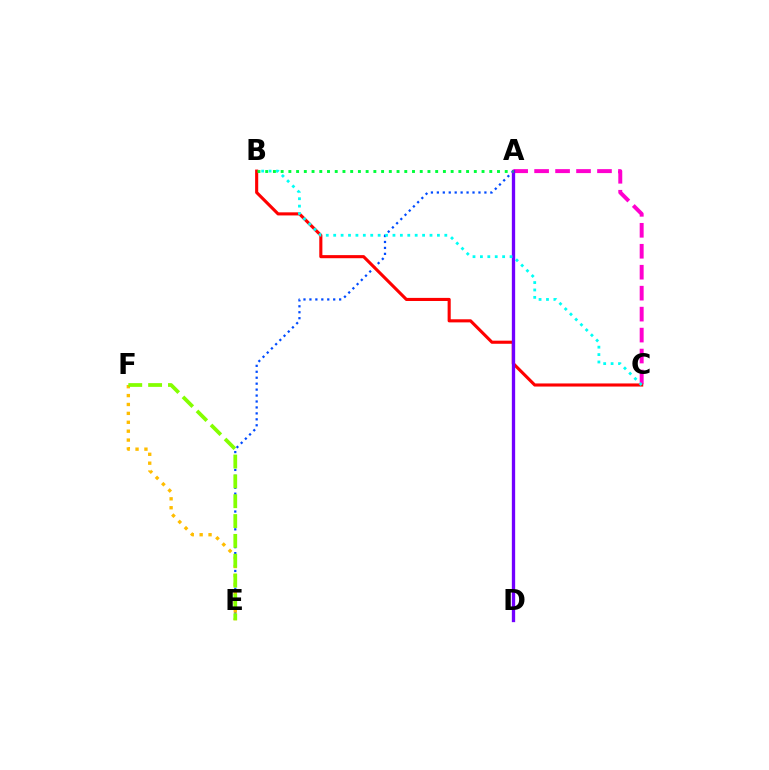{('A', 'E'): [{'color': '#004bff', 'line_style': 'dotted', 'thickness': 1.61}], ('A', 'C'): [{'color': '#ff00cf', 'line_style': 'dashed', 'thickness': 2.85}], ('E', 'F'): [{'color': '#ffbd00', 'line_style': 'dotted', 'thickness': 2.42}, {'color': '#84ff00', 'line_style': 'dashed', 'thickness': 2.7}], ('B', 'C'): [{'color': '#ff0000', 'line_style': 'solid', 'thickness': 2.23}, {'color': '#00fff6', 'line_style': 'dotted', 'thickness': 2.01}], ('A', 'D'): [{'color': '#7200ff', 'line_style': 'solid', 'thickness': 2.39}], ('A', 'B'): [{'color': '#00ff39', 'line_style': 'dotted', 'thickness': 2.1}]}